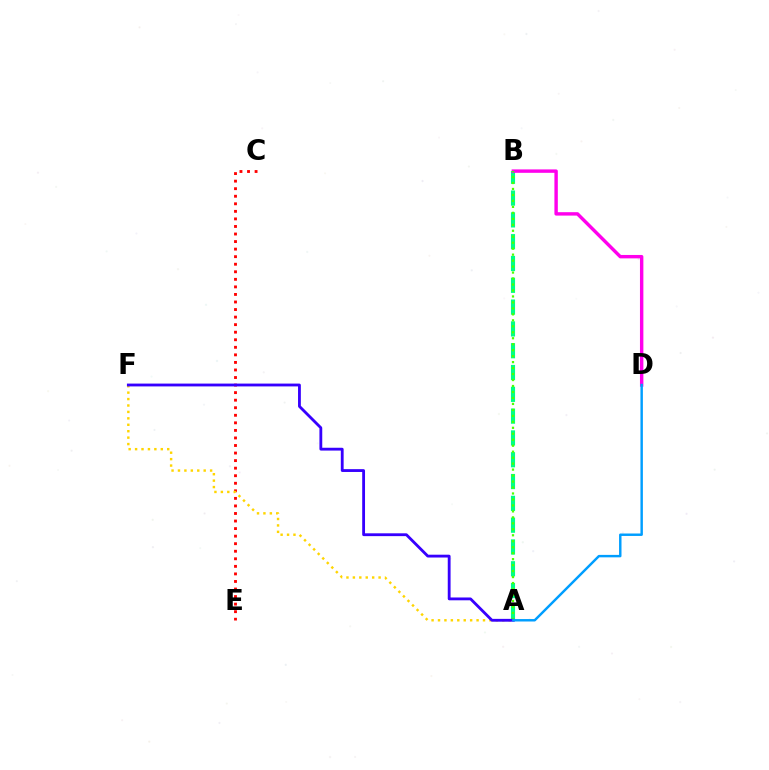{('A', 'B'): [{'color': '#00ff86', 'line_style': 'dashed', 'thickness': 2.96}, {'color': '#4fff00', 'line_style': 'dotted', 'thickness': 1.62}], ('B', 'D'): [{'color': '#ff00ed', 'line_style': 'solid', 'thickness': 2.45}], ('C', 'E'): [{'color': '#ff0000', 'line_style': 'dotted', 'thickness': 2.05}], ('A', 'F'): [{'color': '#ffd500', 'line_style': 'dotted', 'thickness': 1.75}, {'color': '#3700ff', 'line_style': 'solid', 'thickness': 2.03}], ('A', 'D'): [{'color': '#009eff', 'line_style': 'solid', 'thickness': 1.76}]}